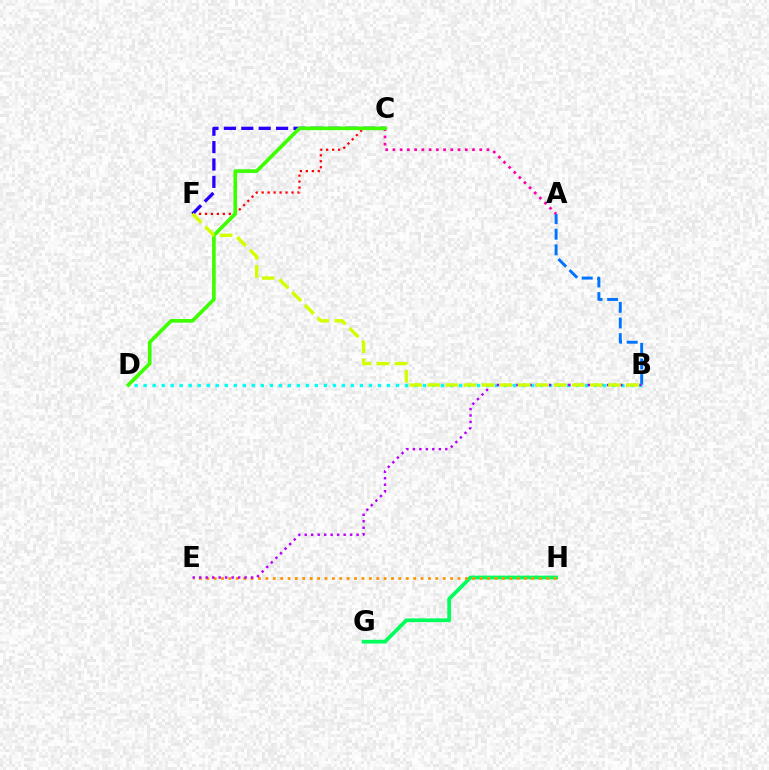{('A', 'B'): [{'color': '#0074ff', 'line_style': 'dashed', 'thickness': 2.12}], ('C', 'F'): [{'color': '#ff0000', 'line_style': 'dotted', 'thickness': 1.62}, {'color': '#2500ff', 'line_style': 'dashed', 'thickness': 2.36}], ('G', 'H'): [{'color': '#00ff5c', 'line_style': 'solid', 'thickness': 2.72}], ('E', 'H'): [{'color': '#ff9400', 'line_style': 'dotted', 'thickness': 2.01}], ('B', 'D'): [{'color': '#00fff6', 'line_style': 'dotted', 'thickness': 2.45}], ('B', 'E'): [{'color': '#b900ff', 'line_style': 'dotted', 'thickness': 1.76}], ('A', 'C'): [{'color': '#ff00ac', 'line_style': 'dotted', 'thickness': 1.97}], ('C', 'D'): [{'color': '#3dff00', 'line_style': 'solid', 'thickness': 2.62}], ('B', 'F'): [{'color': '#d1ff00', 'line_style': 'dashed', 'thickness': 2.46}]}